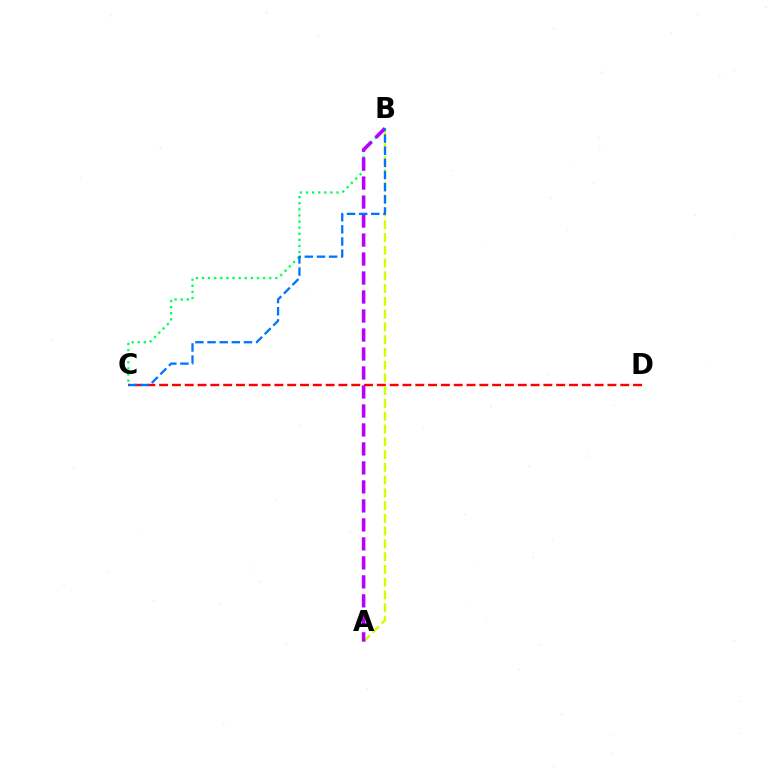{('C', 'D'): [{'color': '#ff0000', 'line_style': 'dashed', 'thickness': 1.74}], ('A', 'B'): [{'color': '#d1ff00', 'line_style': 'dashed', 'thickness': 1.73}, {'color': '#b900ff', 'line_style': 'dashed', 'thickness': 2.58}], ('B', 'C'): [{'color': '#00ff5c', 'line_style': 'dotted', 'thickness': 1.66}, {'color': '#0074ff', 'line_style': 'dashed', 'thickness': 1.65}]}